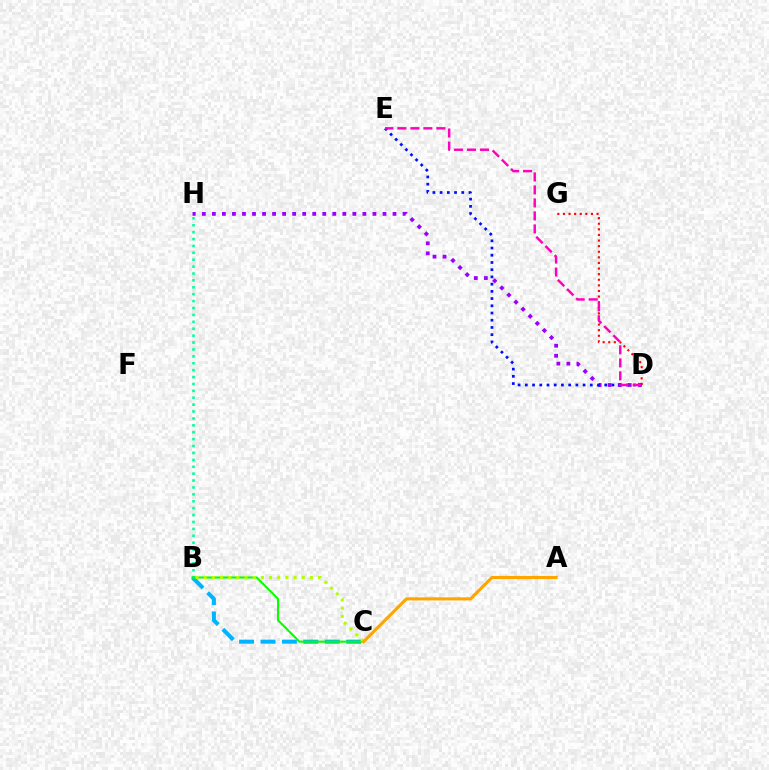{('B', 'H'): [{'color': '#00ff9d', 'line_style': 'dotted', 'thickness': 1.88}], ('D', 'G'): [{'color': '#ff0000', 'line_style': 'dotted', 'thickness': 1.52}], ('B', 'C'): [{'color': '#00b5ff', 'line_style': 'dashed', 'thickness': 2.91}, {'color': '#08ff00', 'line_style': 'solid', 'thickness': 1.51}, {'color': '#b3ff00', 'line_style': 'dotted', 'thickness': 2.22}], ('D', 'H'): [{'color': '#9b00ff', 'line_style': 'dotted', 'thickness': 2.73}], ('D', 'E'): [{'color': '#0010ff', 'line_style': 'dotted', 'thickness': 1.96}, {'color': '#ff00bd', 'line_style': 'dashed', 'thickness': 1.77}], ('A', 'C'): [{'color': '#ffa500', 'line_style': 'solid', 'thickness': 2.24}]}